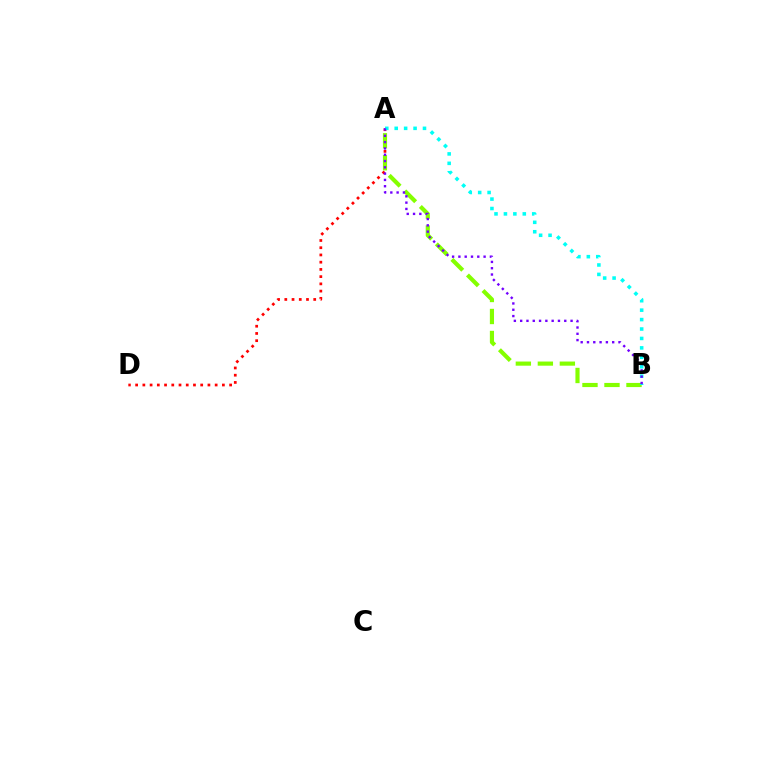{('A', 'D'): [{'color': '#ff0000', 'line_style': 'dotted', 'thickness': 1.96}], ('A', 'B'): [{'color': '#84ff00', 'line_style': 'dashed', 'thickness': 2.99}, {'color': '#00fff6', 'line_style': 'dotted', 'thickness': 2.56}, {'color': '#7200ff', 'line_style': 'dotted', 'thickness': 1.71}]}